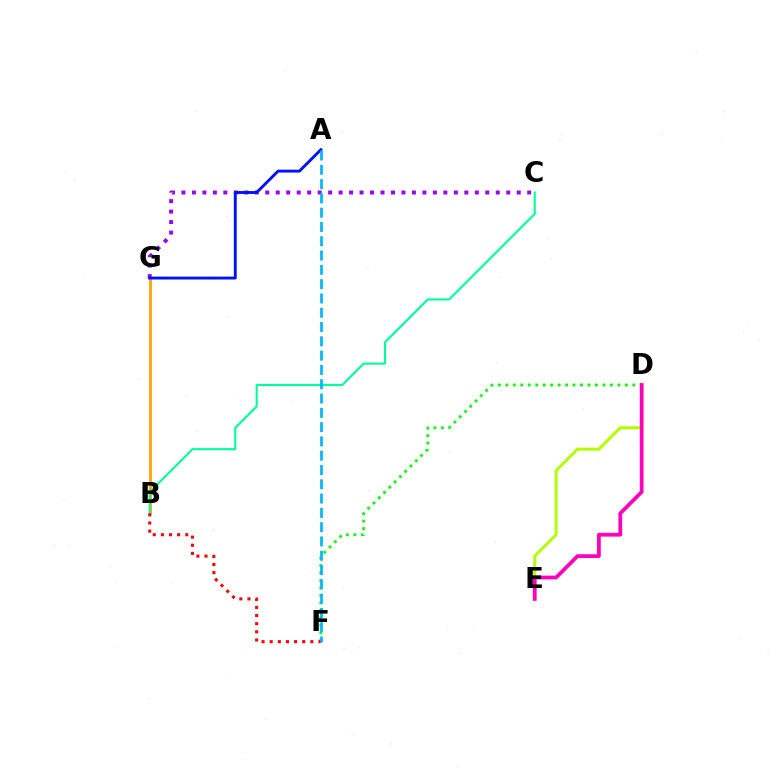{('C', 'G'): [{'color': '#9b00ff', 'line_style': 'dotted', 'thickness': 2.85}], ('B', 'G'): [{'color': '#ffa500', 'line_style': 'solid', 'thickness': 2.03}], ('D', 'E'): [{'color': '#b3ff00', 'line_style': 'solid', 'thickness': 2.17}, {'color': '#ff00bd', 'line_style': 'solid', 'thickness': 2.69}], ('A', 'G'): [{'color': '#0010ff', 'line_style': 'solid', 'thickness': 2.08}], ('B', 'C'): [{'color': '#00ff9d', 'line_style': 'solid', 'thickness': 1.52}], ('D', 'F'): [{'color': '#08ff00', 'line_style': 'dotted', 'thickness': 2.03}], ('B', 'F'): [{'color': '#ff0000', 'line_style': 'dotted', 'thickness': 2.21}], ('A', 'F'): [{'color': '#00b5ff', 'line_style': 'dashed', 'thickness': 1.94}]}